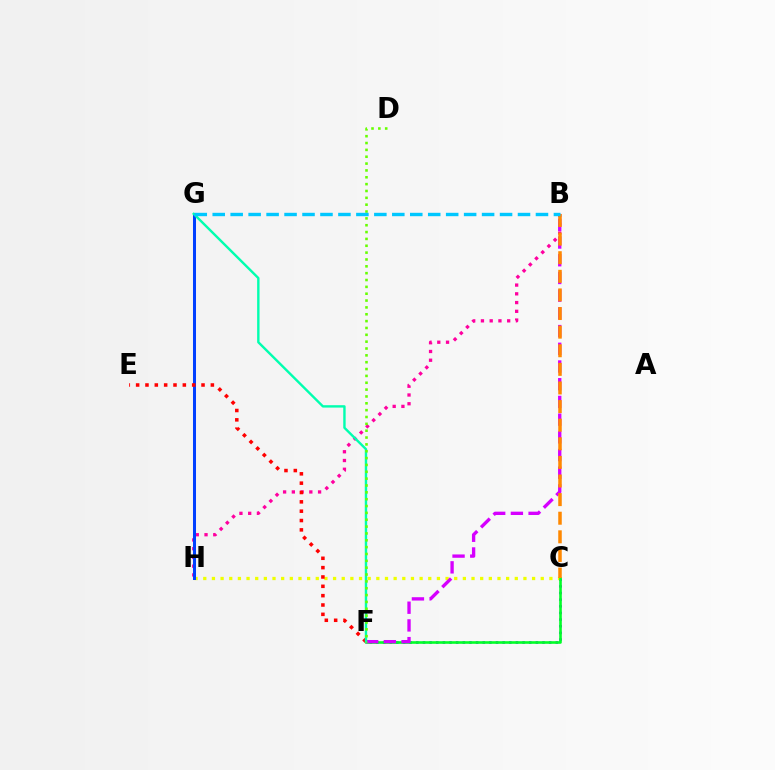{('C', 'F'): [{'color': '#4f00ff', 'line_style': 'dotted', 'thickness': 1.8}, {'color': '#00ff27', 'line_style': 'solid', 'thickness': 1.88}], ('C', 'H'): [{'color': '#eeff00', 'line_style': 'dotted', 'thickness': 2.35}], ('B', 'H'): [{'color': '#ff00a0', 'line_style': 'dotted', 'thickness': 2.38}], ('G', 'H'): [{'color': '#003fff', 'line_style': 'solid', 'thickness': 2.17}], ('B', 'F'): [{'color': '#d600ff', 'line_style': 'dashed', 'thickness': 2.41}], ('B', 'C'): [{'color': '#ff8800', 'line_style': 'dashed', 'thickness': 2.53}], ('E', 'F'): [{'color': '#ff0000', 'line_style': 'dotted', 'thickness': 2.54}], ('F', 'G'): [{'color': '#00ffaf', 'line_style': 'solid', 'thickness': 1.73}], ('D', 'F'): [{'color': '#66ff00', 'line_style': 'dotted', 'thickness': 1.86}], ('B', 'G'): [{'color': '#00c7ff', 'line_style': 'dashed', 'thickness': 2.44}]}